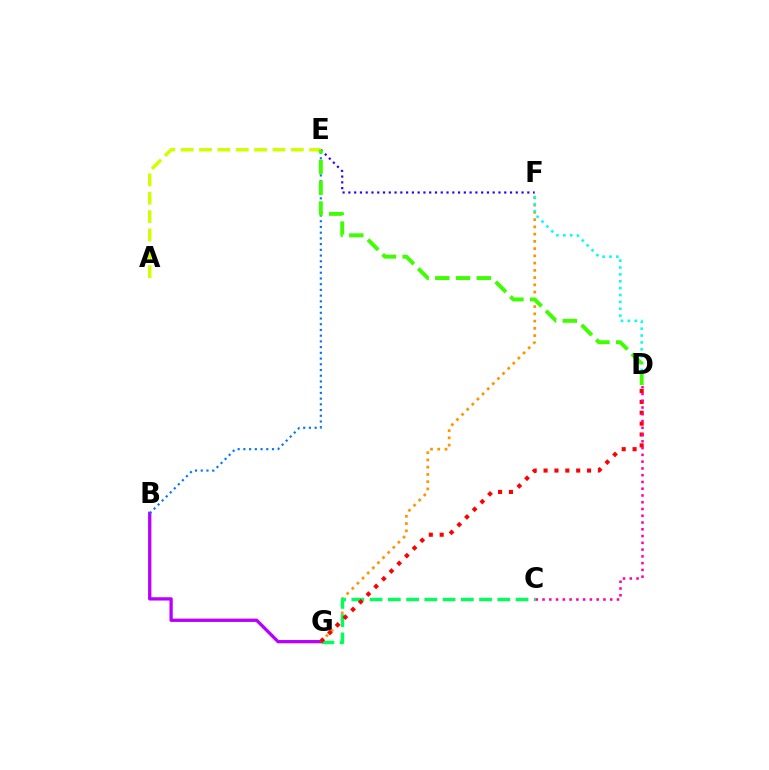{('B', 'G'): [{'color': '#b900ff', 'line_style': 'solid', 'thickness': 2.37}], ('E', 'F'): [{'color': '#2500ff', 'line_style': 'dotted', 'thickness': 1.57}], ('F', 'G'): [{'color': '#ff9400', 'line_style': 'dotted', 'thickness': 1.97}], ('C', 'G'): [{'color': '#00ff5c', 'line_style': 'dashed', 'thickness': 2.48}], ('D', 'G'): [{'color': '#ff0000', 'line_style': 'dotted', 'thickness': 2.95}], ('A', 'E'): [{'color': '#d1ff00', 'line_style': 'dashed', 'thickness': 2.49}], ('B', 'E'): [{'color': '#0074ff', 'line_style': 'dotted', 'thickness': 1.55}], ('C', 'D'): [{'color': '#ff00ac', 'line_style': 'dotted', 'thickness': 1.84}], ('D', 'F'): [{'color': '#00fff6', 'line_style': 'dotted', 'thickness': 1.87}], ('D', 'E'): [{'color': '#3dff00', 'line_style': 'dashed', 'thickness': 2.82}]}